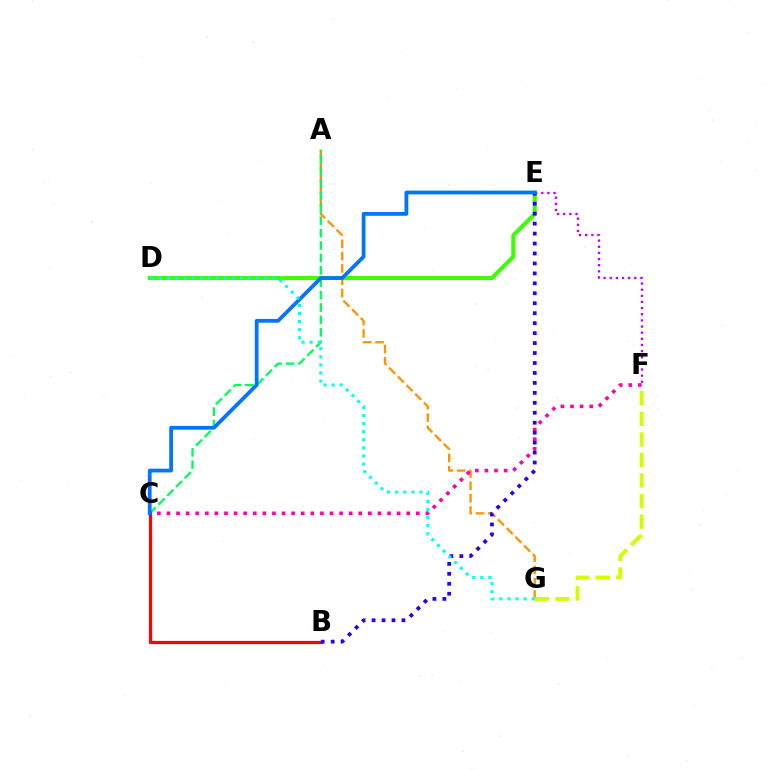{('A', 'G'): [{'color': '#ff9400', 'line_style': 'dashed', 'thickness': 1.67}], ('D', 'E'): [{'color': '#3dff00', 'line_style': 'solid', 'thickness': 2.94}], ('A', 'C'): [{'color': '#00ff5c', 'line_style': 'dashed', 'thickness': 1.68}], ('C', 'F'): [{'color': '#ff00ac', 'line_style': 'dotted', 'thickness': 2.61}], ('E', 'F'): [{'color': '#b900ff', 'line_style': 'dotted', 'thickness': 1.67}], ('B', 'C'): [{'color': '#ff0000', 'line_style': 'solid', 'thickness': 2.32}], ('B', 'E'): [{'color': '#2500ff', 'line_style': 'dotted', 'thickness': 2.7}], ('C', 'E'): [{'color': '#0074ff', 'line_style': 'solid', 'thickness': 2.71}], ('F', 'G'): [{'color': '#d1ff00', 'line_style': 'dashed', 'thickness': 2.79}], ('D', 'G'): [{'color': '#00fff6', 'line_style': 'dotted', 'thickness': 2.2}]}